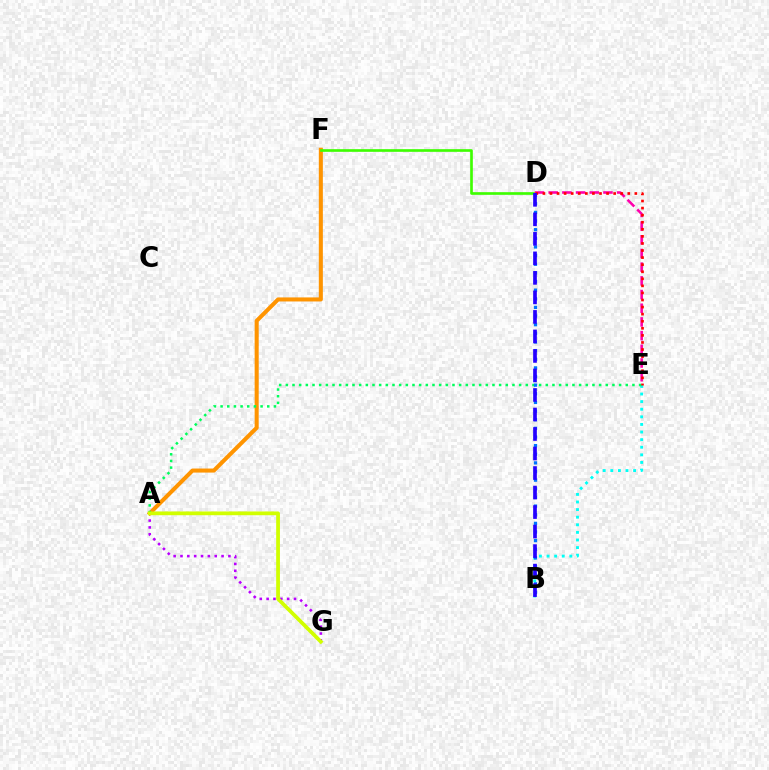{('A', 'F'): [{'color': '#ff9400', 'line_style': 'solid', 'thickness': 2.91}], ('B', 'E'): [{'color': '#00fff6', 'line_style': 'dotted', 'thickness': 2.06}], ('A', 'G'): [{'color': '#b900ff', 'line_style': 'dotted', 'thickness': 1.86}, {'color': '#d1ff00', 'line_style': 'solid', 'thickness': 2.71}], ('A', 'E'): [{'color': '#00ff5c', 'line_style': 'dotted', 'thickness': 1.81}], ('B', 'D'): [{'color': '#0074ff', 'line_style': 'dotted', 'thickness': 2.35}, {'color': '#2500ff', 'line_style': 'dashed', 'thickness': 2.65}], ('D', 'F'): [{'color': '#3dff00', 'line_style': 'solid', 'thickness': 1.91}], ('D', 'E'): [{'color': '#ff00ac', 'line_style': 'dashed', 'thickness': 1.86}, {'color': '#ff0000', 'line_style': 'dotted', 'thickness': 1.92}]}